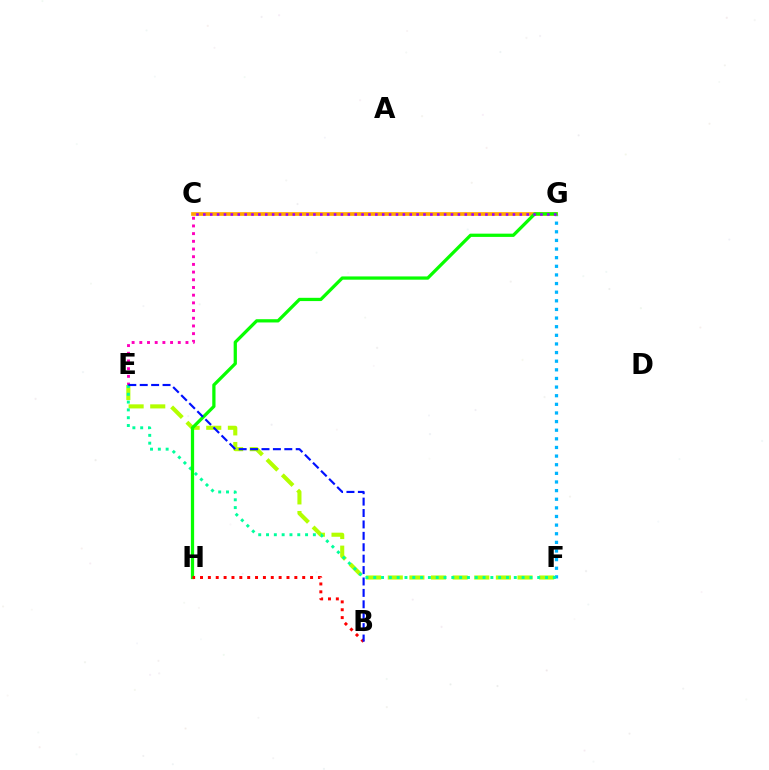{('C', 'E'): [{'color': '#ff00bd', 'line_style': 'dotted', 'thickness': 2.09}], ('E', 'F'): [{'color': '#b3ff00', 'line_style': 'dashed', 'thickness': 2.94}, {'color': '#00ff9d', 'line_style': 'dotted', 'thickness': 2.12}], ('F', 'G'): [{'color': '#00b5ff', 'line_style': 'dotted', 'thickness': 2.34}], ('C', 'G'): [{'color': '#ffa500', 'line_style': 'solid', 'thickness': 2.66}, {'color': '#9b00ff', 'line_style': 'dotted', 'thickness': 1.87}], ('G', 'H'): [{'color': '#08ff00', 'line_style': 'solid', 'thickness': 2.35}], ('B', 'H'): [{'color': '#ff0000', 'line_style': 'dotted', 'thickness': 2.14}], ('B', 'E'): [{'color': '#0010ff', 'line_style': 'dashed', 'thickness': 1.55}]}